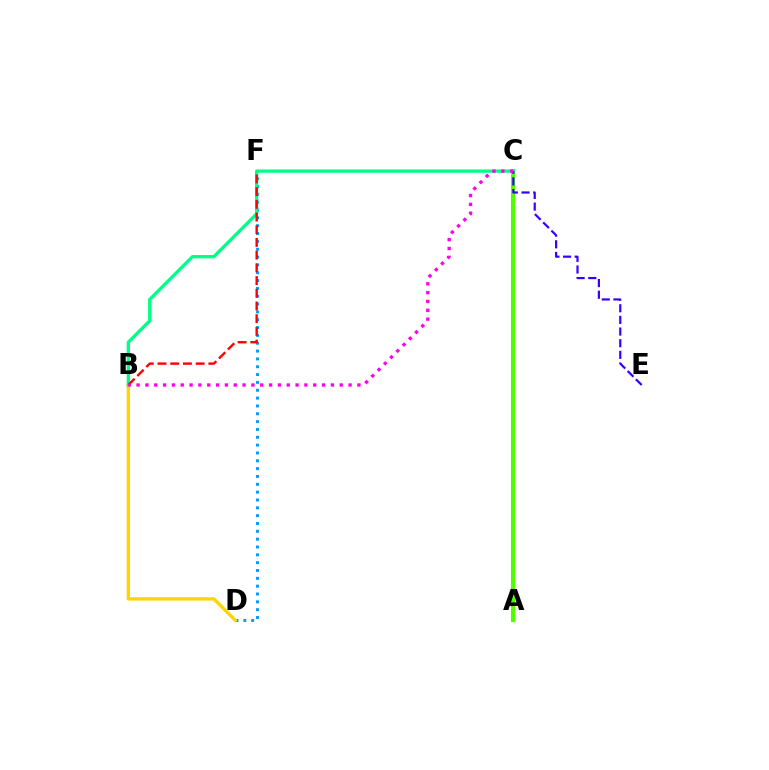{('D', 'F'): [{'color': '#009eff', 'line_style': 'dotted', 'thickness': 2.13}], ('A', 'C'): [{'color': '#4fff00', 'line_style': 'solid', 'thickness': 2.96}], ('B', 'D'): [{'color': '#ffd500', 'line_style': 'solid', 'thickness': 2.42}], ('B', 'C'): [{'color': '#00ff86', 'line_style': 'solid', 'thickness': 2.38}, {'color': '#ff00ed', 'line_style': 'dotted', 'thickness': 2.4}], ('B', 'F'): [{'color': '#ff0000', 'line_style': 'dashed', 'thickness': 1.73}], ('C', 'E'): [{'color': '#3700ff', 'line_style': 'dashed', 'thickness': 1.58}]}